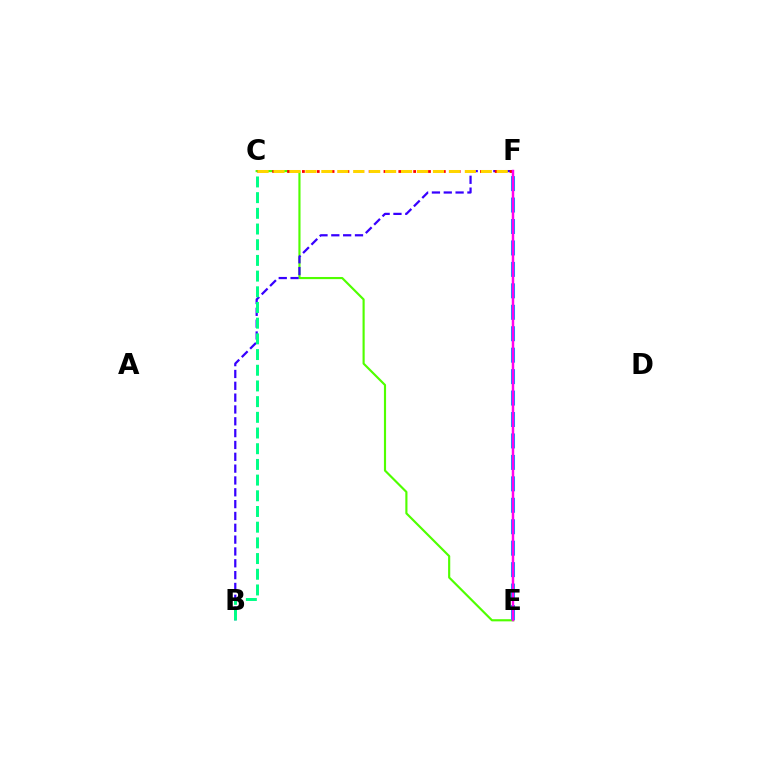{('C', 'E'): [{'color': '#4fff00', 'line_style': 'solid', 'thickness': 1.55}], ('B', 'F'): [{'color': '#3700ff', 'line_style': 'dashed', 'thickness': 1.61}], ('C', 'F'): [{'color': '#ff0000', 'line_style': 'dotted', 'thickness': 2.02}, {'color': '#ffd500', 'line_style': 'dashed', 'thickness': 2.17}], ('B', 'C'): [{'color': '#00ff86', 'line_style': 'dashed', 'thickness': 2.13}], ('E', 'F'): [{'color': '#009eff', 'line_style': 'dashed', 'thickness': 2.91}, {'color': '#ff00ed', 'line_style': 'solid', 'thickness': 1.77}]}